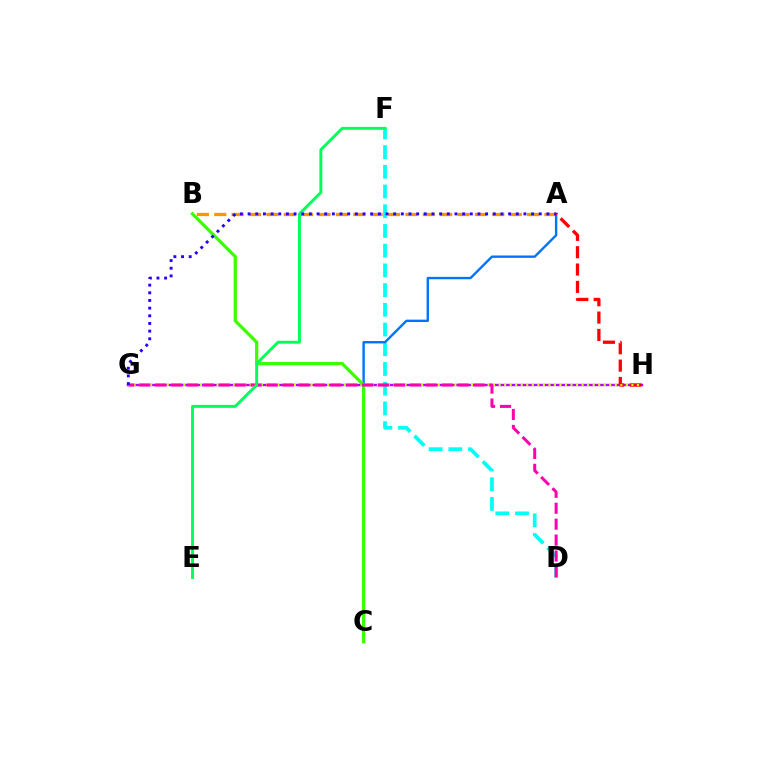{('A', 'B'): [{'color': '#ff9400', 'line_style': 'dashed', 'thickness': 2.36}], ('D', 'F'): [{'color': '#00fff6', 'line_style': 'dashed', 'thickness': 2.68}], ('A', 'C'): [{'color': '#0074ff', 'line_style': 'solid', 'thickness': 1.72}], ('G', 'H'): [{'color': '#b900ff', 'line_style': 'solid', 'thickness': 1.72}, {'color': '#d1ff00', 'line_style': 'dotted', 'thickness': 1.5}], ('A', 'H'): [{'color': '#ff0000', 'line_style': 'dashed', 'thickness': 2.36}], ('B', 'C'): [{'color': '#3dff00', 'line_style': 'solid', 'thickness': 2.36}], ('D', 'G'): [{'color': '#ff00ac', 'line_style': 'dashed', 'thickness': 2.16}], ('E', 'F'): [{'color': '#00ff5c', 'line_style': 'solid', 'thickness': 2.1}], ('A', 'G'): [{'color': '#2500ff', 'line_style': 'dotted', 'thickness': 2.08}]}